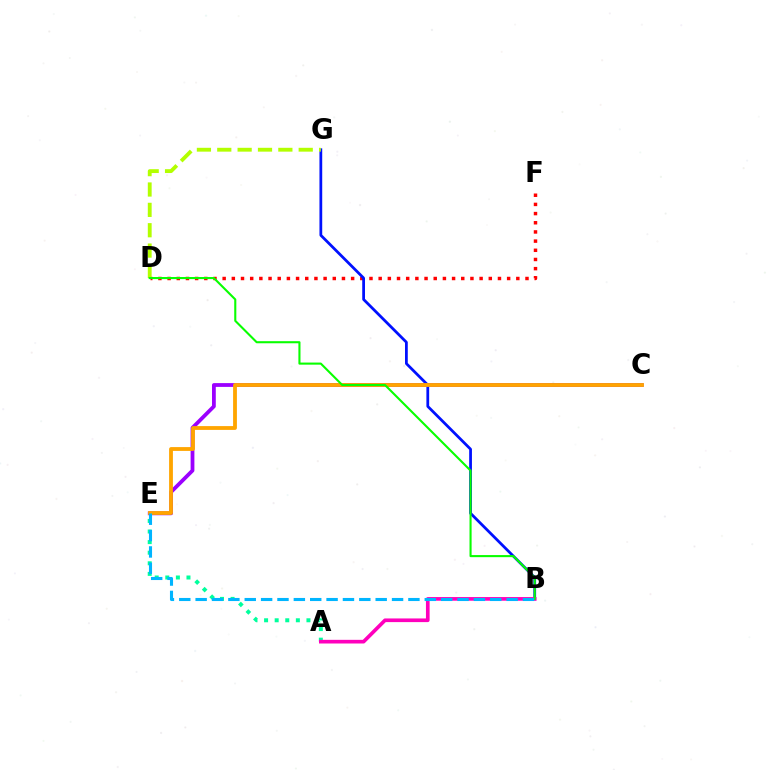{('D', 'F'): [{'color': '#ff0000', 'line_style': 'dotted', 'thickness': 2.49}], ('C', 'E'): [{'color': '#9b00ff', 'line_style': 'solid', 'thickness': 2.73}, {'color': '#ffa500', 'line_style': 'solid', 'thickness': 2.75}], ('A', 'E'): [{'color': '#00ff9d', 'line_style': 'dotted', 'thickness': 2.88}], ('B', 'G'): [{'color': '#0010ff', 'line_style': 'solid', 'thickness': 1.99}], ('D', 'G'): [{'color': '#b3ff00', 'line_style': 'dashed', 'thickness': 2.77}], ('A', 'B'): [{'color': '#ff00bd', 'line_style': 'solid', 'thickness': 2.64}], ('B', 'D'): [{'color': '#08ff00', 'line_style': 'solid', 'thickness': 1.51}], ('B', 'E'): [{'color': '#00b5ff', 'line_style': 'dashed', 'thickness': 2.22}]}